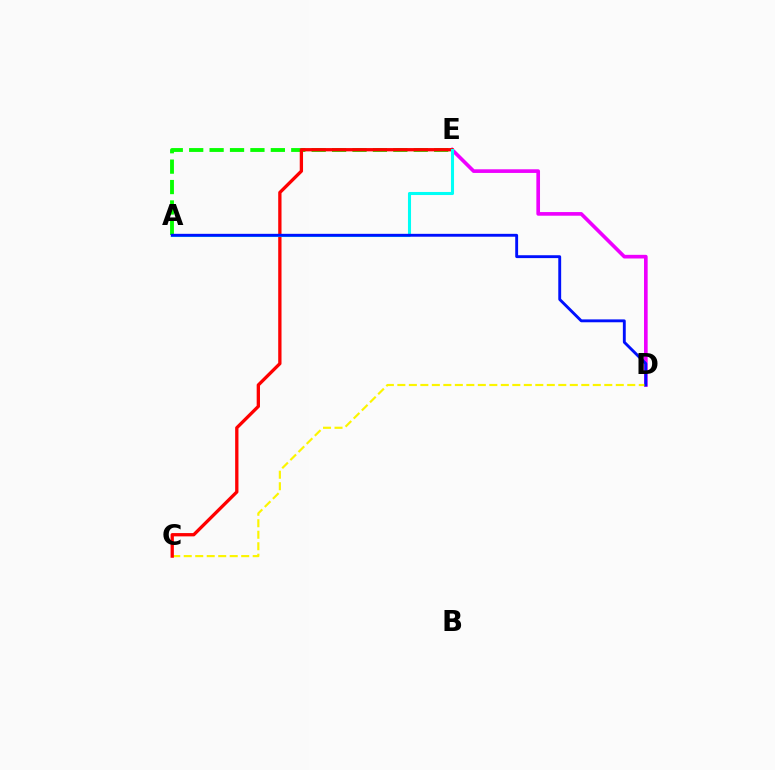{('A', 'E'): [{'color': '#08ff00', 'line_style': 'dashed', 'thickness': 2.77}, {'color': '#00fff6', 'line_style': 'solid', 'thickness': 2.21}], ('D', 'E'): [{'color': '#ee00ff', 'line_style': 'solid', 'thickness': 2.63}], ('C', 'D'): [{'color': '#fcf500', 'line_style': 'dashed', 'thickness': 1.56}], ('C', 'E'): [{'color': '#ff0000', 'line_style': 'solid', 'thickness': 2.38}], ('A', 'D'): [{'color': '#0010ff', 'line_style': 'solid', 'thickness': 2.07}]}